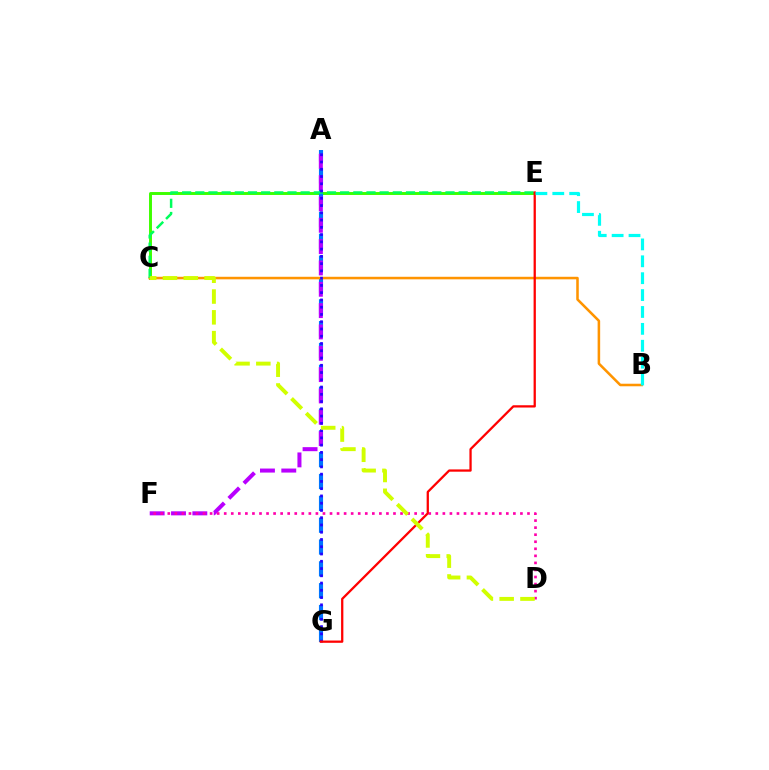{('C', 'E'): [{'color': '#3dff00', 'line_style': 'solid', 'thickness': 2.12}, {'color': '#00ff5c', 'line_style': 'dashed', 'thickness': 1.79}], ('A', 'G'): [{'color': '#0074ff', 'line_style': 'dashed', 'thickness': 2.97}, {'color': '#2500ff', 'line_style': 'dotted', 'thickness': 1.97}], ('A', 'F'): [{'color': '#b900ff', 'line_style': 'dashed', 'thickness': 2.9}], ('D', 'F'): [{'color': '#ff00ac', 'line_style': 'dotted', 'thickness': 1.92}], ('B', 'C'): [{'color': '#ff9400', 'line_style': 'solid', 'thickness': 1.83}], ('E', 'G'): [{'color': '#ff0000', 'line_style': 'solid', 'thickness': 1.64}], ('C', 'D'): [{'color': '#d1ff00', 'line_style': 'dashed', 'thickness': 2.83}], ('B', 'E'): [{'color': '#00fff6', 'line_style': 'dashed', 'thickness': 2.29}]}